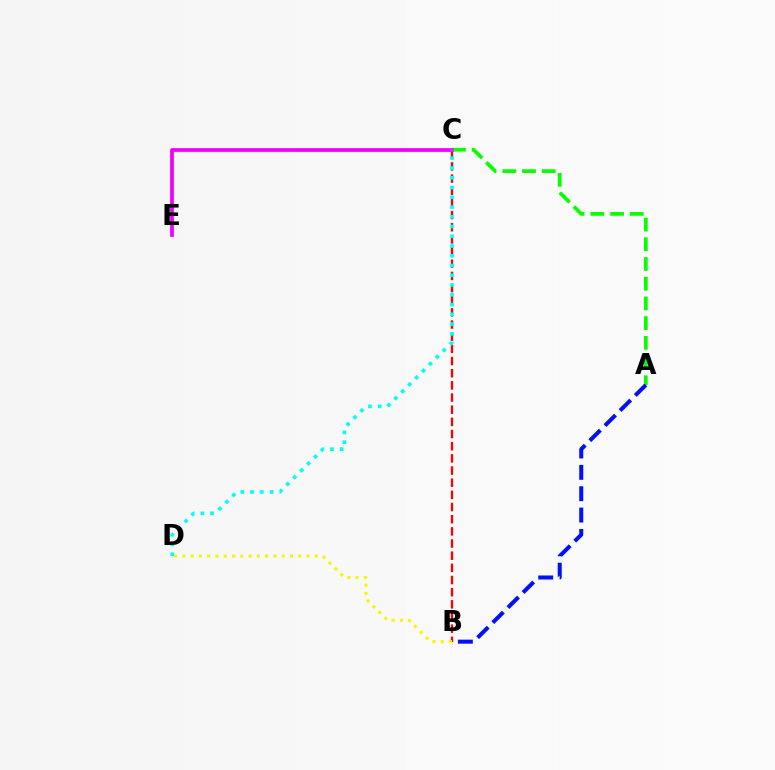{('B', 'C'): [{'color': '#ff0000', 'line_style': 'dashed', 'thickness': 1.65}], ('A', 'C'): [{'color': '#08ff00', 'line_style': 'dashed', 'thickness': 2.68}], ('B', 'D'): [{'color': '#fcf500', 'line_style': 'dotted', 'thickness': 2.25}], ('A', 'B'): [{'color': '#0010ff', 'line_style': 'dashed', 'thickness': 2.9}], ('C', 'E'): [{'color': '#ee00ff', 'line_style': 'solid', 'thickness': 2.69}], ('C', 'D'): [{'color': '#00fff6', 'line_style': 'dotted', 'thickness': 2.65}]}